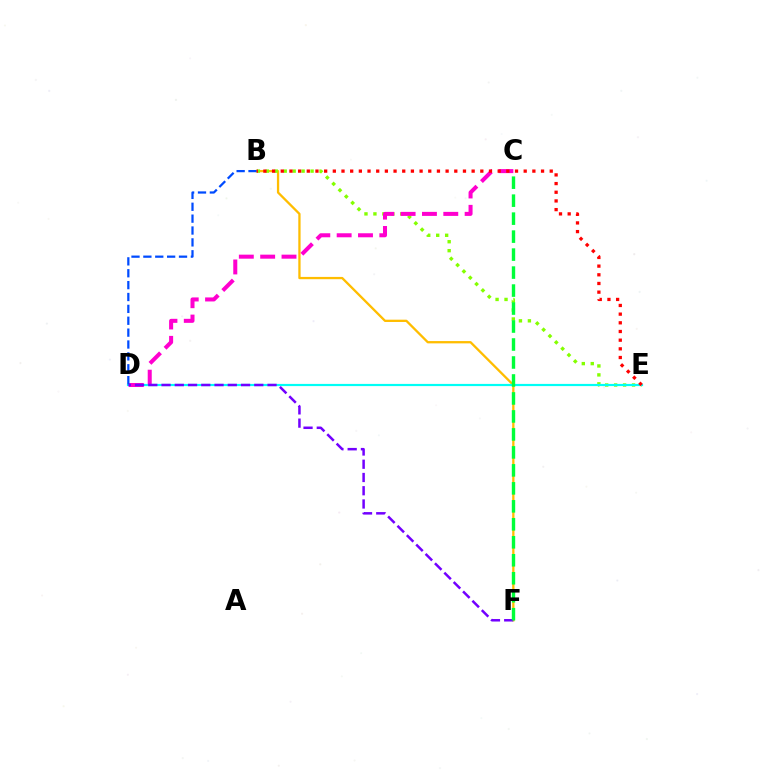{('B', 'F'): [{'color': '#ffbd00', 'line_style': 'solid', 'thickness': 1.65}], ('B', 'E'): [{'color': '#84ff00', 'line_style': 'dotted', 'thickness': 2.43}, {'color': '#ff0000', 'line_style': 'dotted', 'thickness': 2.36}], ('D', 'E'): [{'color': '#00fff6', 'line_style': 'solid', 'thickness': 1.58}], ('C', 'D'): [{'color': '#ff00cf', 'line_style': 'dashed', 'thickness': 2.9}], ('B', 'D'): [{'color': '#004bff', 'line_style': 'dashed', 'thickness': 1.61}], ('D', 'F'): [{'color': '#7200ff', 'line_style': 'dashed', 'thickness': 1.8}], ('C', 'F'): [{'color': '#00ff39', 'line_style': 'dashed', 'thickness': 2.44}]}